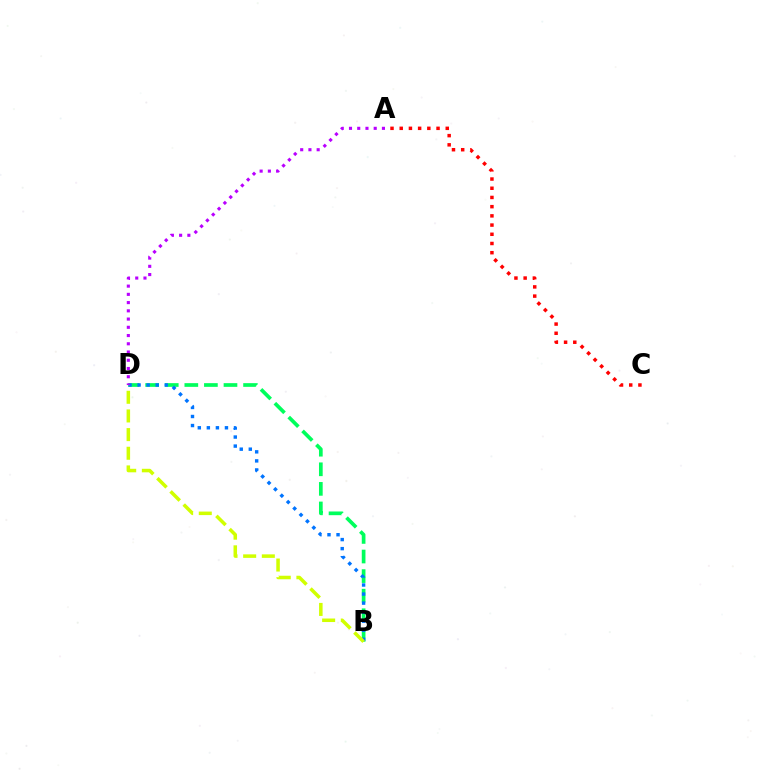{('B', 'D'): [{'color': '#00ff5c', 'line_style': 'dashed', 'thickness': 2.66}, {'color': '#0074ff', 'line_style': 'dotted', 'thickness': 2.46}, {'color': '#d1ff00', 'line_style': 'dashed', 'thickness': 2.53}], ('A', 'D'): [{'color': '#b900ff', 'line_style': 'dotted', 'thickness': 2.24}], ('A', 'C'): [{'color': '#ff0000', 'line_style': 'dotted', 'thickness': 2.5}]}